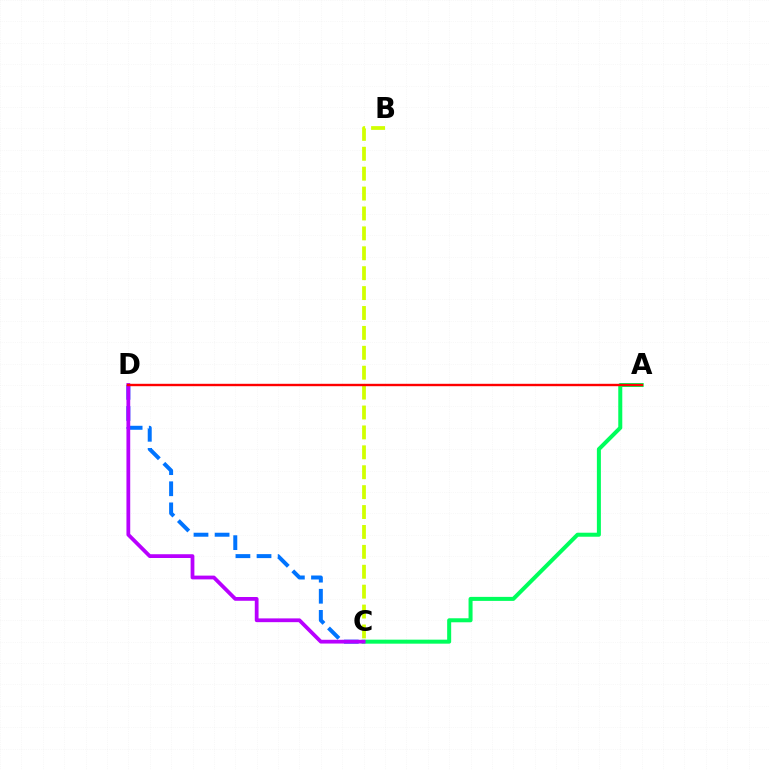{('C', 'D'): [{'color': '#0074ff', 'line_style': 'dashed', 'thickness': 2.87}, {'color': '#b900ff', 'line_style': 'solid', 'thickness': 2.71}], ('A', 'C'): [{'color': '#00ff5c', 'line_style': 'solid', 'thickness': 2.89}], ('B', 'C'): [{'color': '#d1ff00', 'line_style': 'dashed', 'thickness': 2.7}], ('A', 'D'): [{'color': '#ff0000', 'line_style': 'solid', 'thickness': 1.72}]}